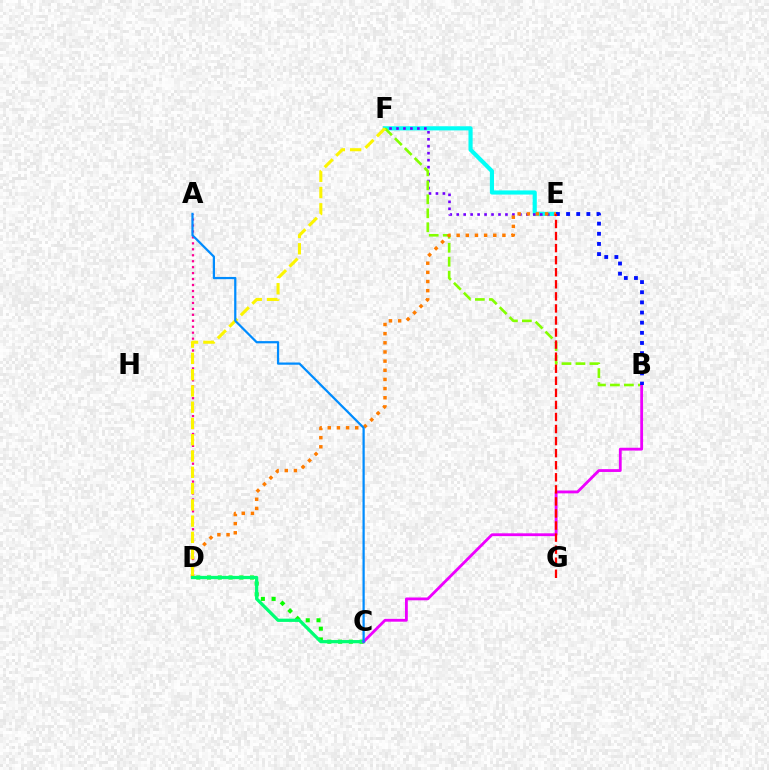{('E', 'F'): [{'color': '#00fff6', 'line_style': 'solid', 'thickness': 2.98}, {'color': '#7200ff', 'line_style': 'dotted', 'thickness': 1.89}], ('C', 'D'): [{'color': '#08ff00', 'line_style': 'dotted', 'thickness': 2.92}, {'color': '#00ff74', 'line_style': 'solid', 'thickness': 2.35}], ('A', 'D'): [{'color': '#ff0094', 'line_style': 'dotted', 'thickness': 1.62}], ('B', 'F'): [{'color': '#84ff00', 'line_style': 'dashed', 'thickness': 1.9}], ('D', 'E'): [{'color': '#ff7c00', 'line_style': 'dotted', 'thickness': 2.49}], ('D', 'F'): [{'color': '#fcf500', 'line_style': 'dashed', 'thickness': 2.21}], ('B', 'C'): [{'color': '#ee00ff', 'line_style': 'solid', 'thickness': 2.03}], ('A', 'C'): [{'color': '#008cff', 'line_style': 'solid', 'thickness': 1.61}], ('B', 'E'): [{'color': '#0010ff', 'line_style': 'dotted', 'thickness': 2.76}], ('E', 'G'): [{'color': '#ff0000', 'line_style': 'dashed', 'thickness': 1.64}]}